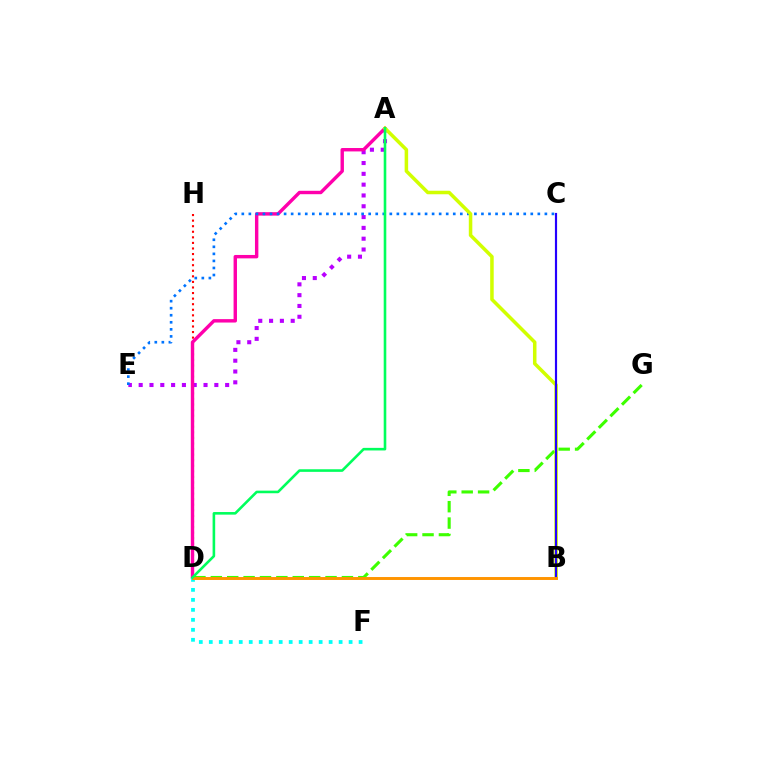{('D', 'H'): [{'color': '#ff0000', 'line_style': 'dotted', 'thickness': 1.51}], ('D', 'G'): [{'color': '#3dff00', 'line_style': 'dashed', 'thickness': 2.23}], ('A', 'E'): [{'color': '#b900ff', 'line_style': 'dotted', 'thickness': 2.94}], ('A', 'D'): [{'color': '#ff00ac', 'line_style': 'solid', 'thickness': 2.45}, {'color': '#00ff5c', 'line_style': 'solid', 'thickness': 1.87}], ('D', 'F'): [{'color': '#00fff6', 'line_style': 'dotted', 'thickness': 2.71}], ('C', 'E'): [{'color': '#0074ff', 'line_style': 'dotted', 'thickness': 1.91}], ('A', 'B'): [{'color': '#d1ff00', 'line_style': 'solid', 'thickness': 2.54}], ('B', 'C'): [{'color': '#2500ff', 'line_style': 'solid', 'thickness': 1.56}], ('B', 'D'): [{'color': '#ff9400', 'line_style': 'solid', 'thickness': 2.12}]}